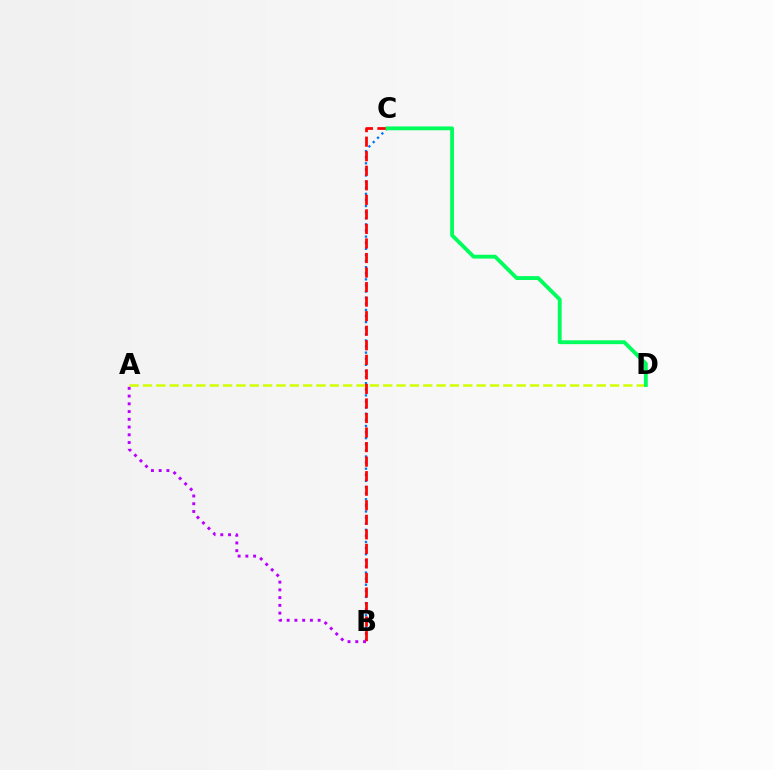{('A', 'D'): [{'color': '#d1ff00', 'line_style': 'dashed', 'thickness': 1.81}], ('B', 'C'): [{'color': '#0074ff', 'line_style': 'dotted', 'thickness': 1.66}, {'color': '#ff0000', 'line_style': 'dashed', 'thickness': 1.98}], ('A', 'B'): [{'color': '#b900ff', 'line_style': 'dotted', 'thickness': 2.1}], ('C', 'D'): [{'color': '#00ff5c', 'line_style': 'solid', 'thickness': 2.77}]}